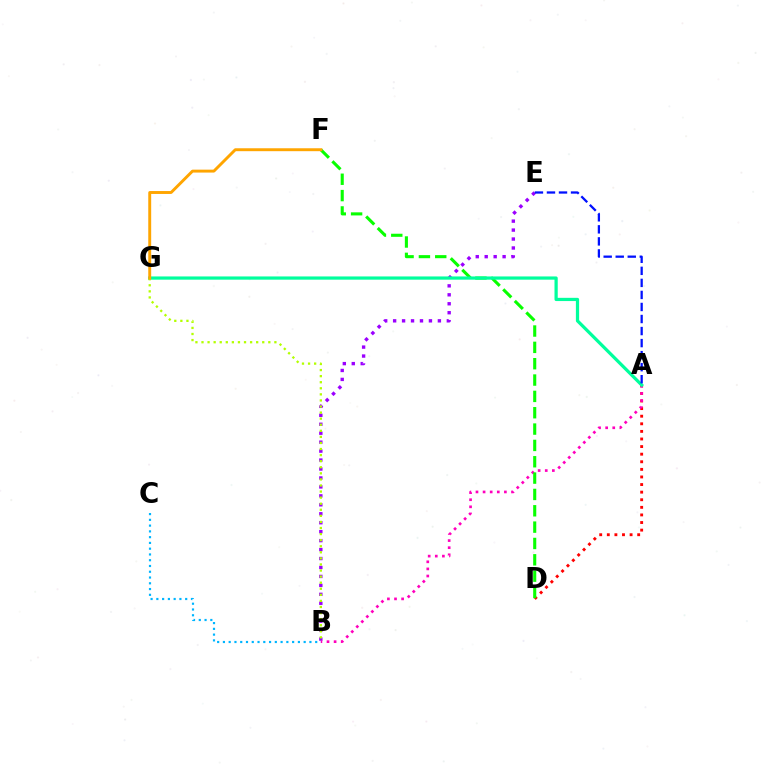{('B', 'C'): [{'color': '#00b5ff', 'line_style': 'dotted', 'thickness': 1.57}], ('B', 'E'): [{'color': '#9b00ff', 'line_style': 'dotted', 'thickness': 2.43}], ('A', 'D'): [{'color': '#ff0000', 'line_style': 'dotted', 'thickness': 2.06}], ('A', 'B'): [{'color': '#ff00bd', 'line_style': 'dotted', 'thickness': 1.93}], ('D', 'F'): [{'color': '#08ff00', 'line_style': 'dashed', 'thickness': 2.22}], ('A', 'G'): [{'color': '#00ff9d', 'line_style': 'solid', 'thickness': 2.32}], ('A', 'E'): [{'color': '#0010ff', 'line_style': 'dashed', 'thickness': 1.64}], ('B', 'G'): [{'color': '#b3ff00', 'line_style': 'dotted', 'thickness': 1.65}], ('F', 'G'): [{'color': '#ffa500', 'line_style': 'solid', 'thickness': 2.1}]}